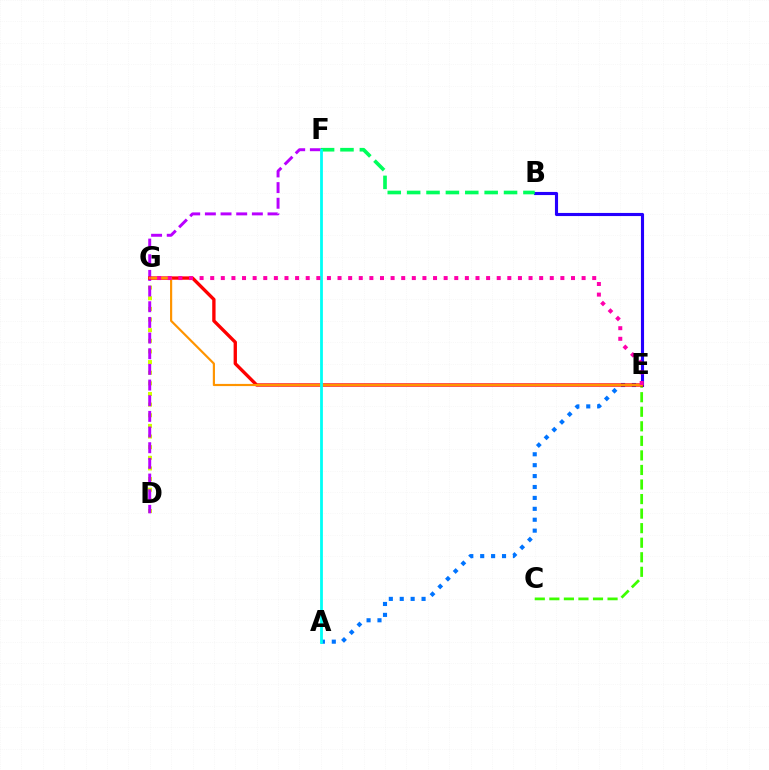{('B', 'E'): [{'color': '#2500ff', 'line_style': 'solid', 'thickness': 2.24}], ('D', 'G'): [{'color': '#d1ff00', 'line_style': 'dotted', 'thickness': 2.89}], ('B', 'F'): [{'color': '#00ff5c', 'line_style': 'dashed', 'thickness': 2.63}], ('D', 'F'): [{'color': '#b900ff', 'line_style': 'dashed', 'thickness': 2.13}], ('C', 'E'): [{'color': '#3dff00', 'line_style': 'dashed', 'thickness': 1.98}], ('A', 'E'): [{'color': '#0074ff', 'line_style': 'dotted', 'thickness': 2.96}], ('E', 'G'): [{'color': '#ff0000', 'line_style': 'solid', 'thickness': 2.4}, {'color': '#ff9400', 'line_style': 'solid', 'thickness': 1.57}, {'color': '#ff00ac', 'line_style': 'dotted', 'thickness': 2.88}], ('A', 'F'): [{'color': '#00fff6', 'line_style': 'solid', 'thickness': 2.01}]}